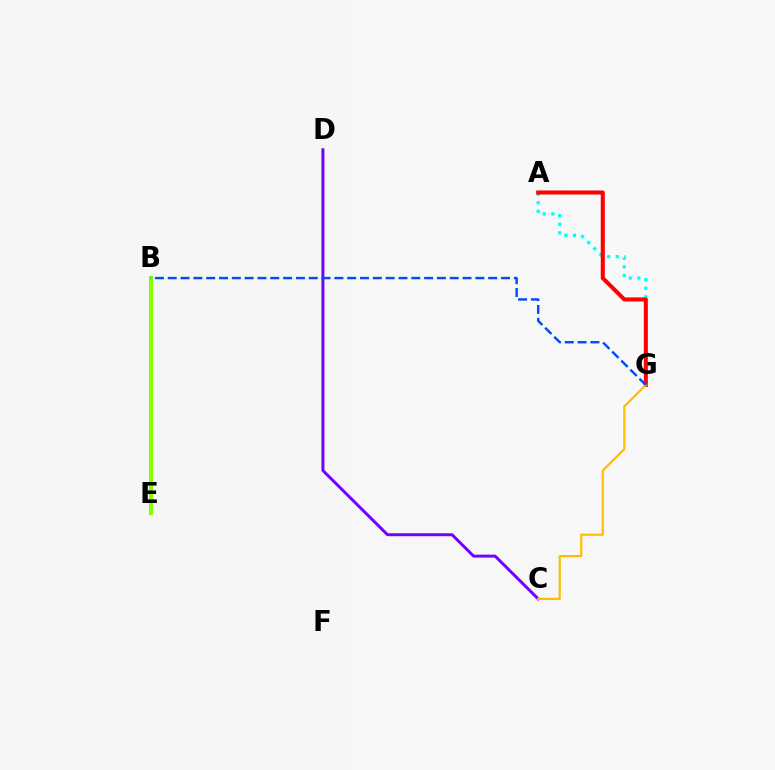{('C', 'D'): [{'color': '#7200ff', 'line_style': 'solid', 'thickness': 2.13}], ('B', 'E'): [{'color': '#ff00cf', 'line_style': 'dotted', 'thickness': 2.17}, {'color': '#00ff39', 'line_style': 'dashed', 'thickness': 2.17}, {'color': '#84ff00', 'line_style': 'solid', 'thickness': 2.91}], ('A', 'G'): [{'color': '#00fff6', 'line_style': 'dotted', 'thickness': 2.34}, {'color': '#ff0000', 'line_style': 'solid', 'thickness': 2.91}], ('C', 'G'): [{'color': '#ffbd00', 'line_style': 'solid', 'thickness': 1.59}], ('B', 'G'): [{'color': '#004bff', 'line_style': 'dashed', 'thickness': 1.74}]}